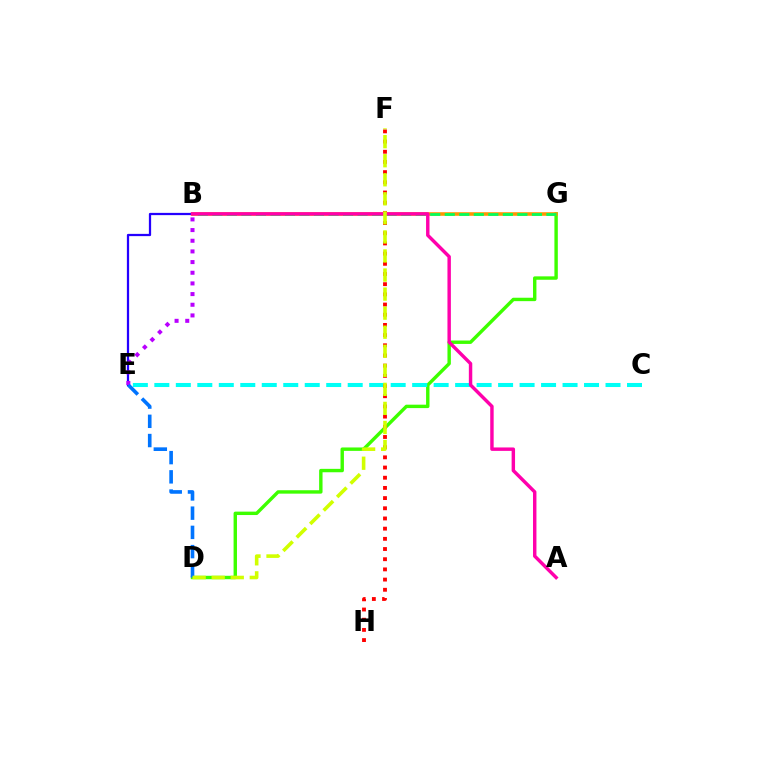{('D', 'G'): [{'color': '#3dff00', 'line_style': 'solid', 'thickness': 2.45}], ('B', 'E'): [{'color': '#2500ff', 'line_style': 'solid', 'thickness': 1.62}, {'color': '#b900ff', 'line_style': 'dotted', 'thickness': 2.9}], ('C', 'E'): [{'color': '#00fff6', 'line_style': 'dashed', 'thickness': 2.92}], ('F', 'H'): [{'color': '#ff0000', 'line_style': 'dotted', 'thickness': 2.77}], ('B', 'G'): [{'color': '#ff9400', 'line_style': 'solid', 'thickness': 2.58}, {'color': '#00ff5c', 'line_style': 'dashed', 'thickness': 1.97}], ('D', 'E'): [{'color': '#0074ff', 'line_style': 'dashed', 'thickness': 2.61}], ('A', 'B'): [{'color': '#ff00ac', 'line_style': 'solid', 'thickness': 2.47}], ('D', 'F'): [{'color': '#d1ff00', 'line_style': 'dashed', 'thickness': 2.59}]}